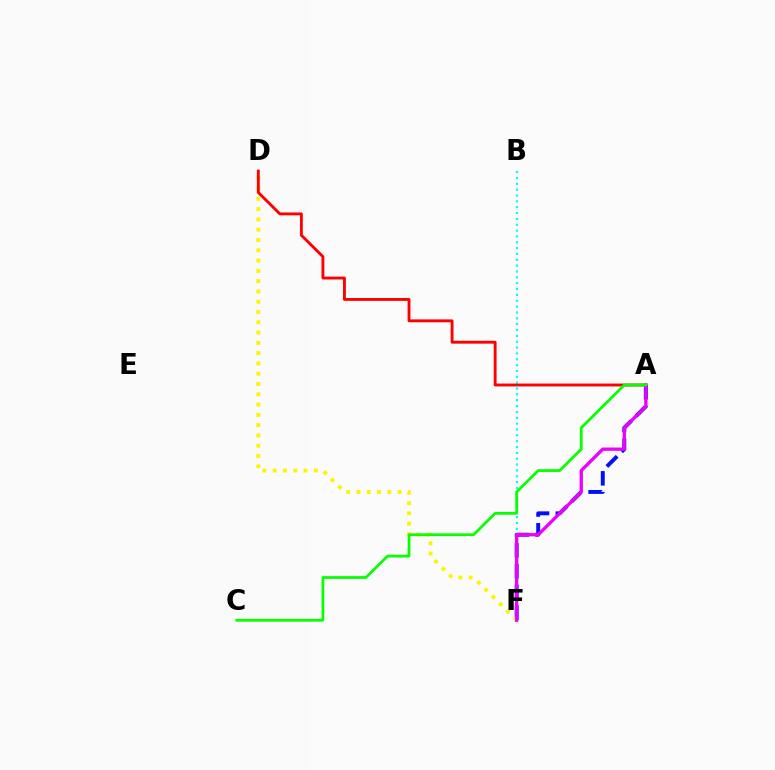{('A', 'F'): [{'color': '#0010ff', 'line_style': 'dashed', 'thickness': 2.83}, {'color': '#ee00ff', 'line_style': 'solid', 'thickness': 2.38}], ('B', 'F'): [{'color': '#00fff6', 'line_style': 'dotted', 'thickness': 1.59}], ('D', 'F'): [{'color': '#fcf500', 'line_style': 'dotted', 'thickness': 2.8}], ('A', 'D'): [{'color': '#ff0000', 'line_style': 'solid', 'thickness': 2.07}], ('A', 'C'): [{'color': '#08ff00', 'line_style': 'solid', 'thickness': 1.99}]}